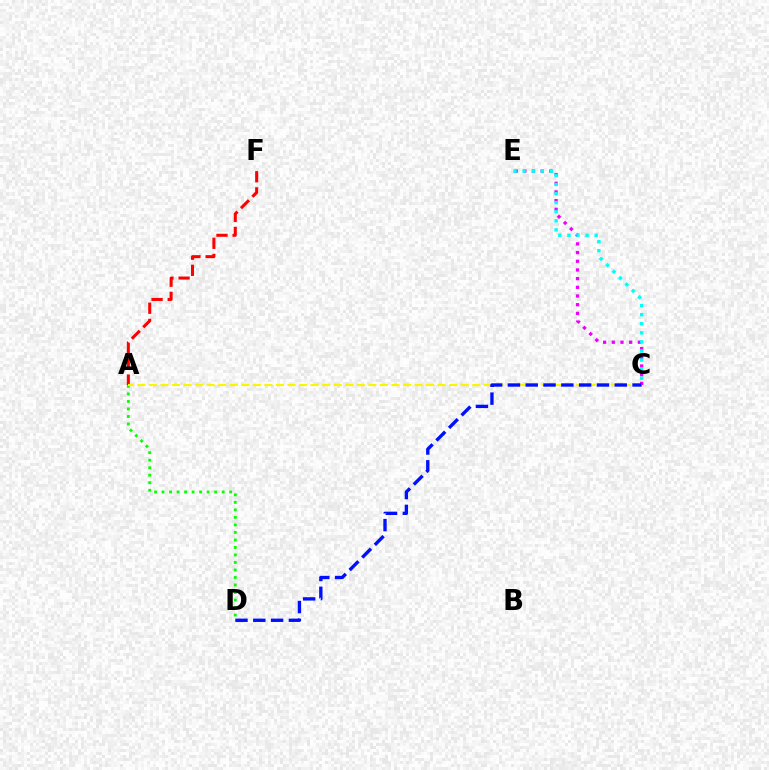{('A', 'D'): [{'color': '#08ff00', 'line_style': 'dotted', 'thickness': 2.04}], ('C', 'E'): [{'color': '#ee00ff', 'line_style': 'dotted', 'thickness': 2.36}, {'color': '#00fff6', 'line_style': 'dotted', 'thickness': 2.47}], ('A', 'F'): [{'color': '#ff0000', 'line_style': 'dashed', 'thickness': 2.19}], ('A', 'C'): [{'color': '#fcf500', 'line_style': 'dashed', 'thickness': 1.57}], ('C', 'D'): [{'color': '#0010ff', 'line_style': 'dashed', 'thickness': 2.42}]}